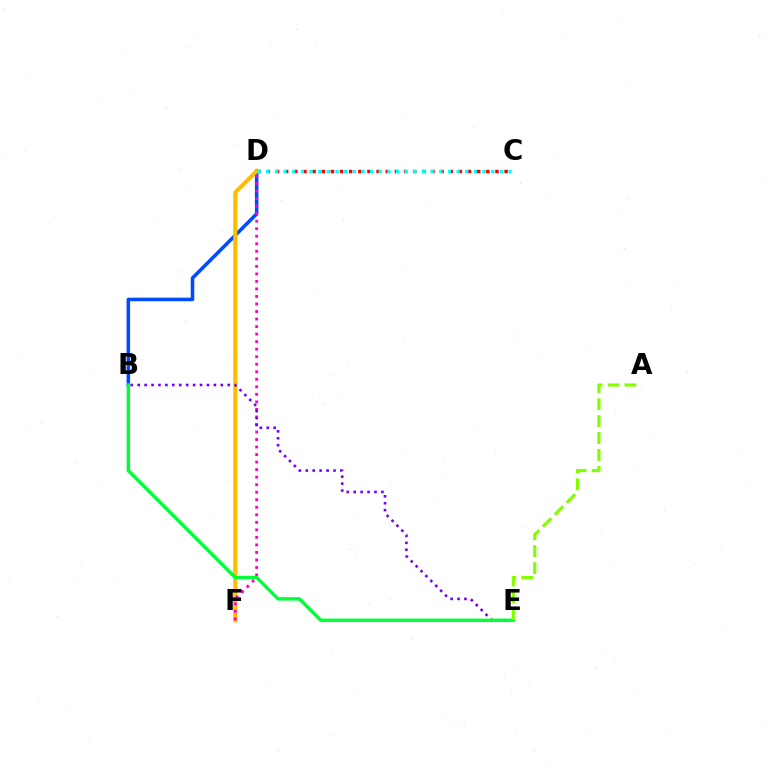{('C', 'D'): [{'color': '#ff0000', 'line_style': 'dotted', 'thickness': 2.48}, {'color': '#00fff6', 'line_style': 'dotted', 'thickness': 2.35}], ('B', 'D'): [{'color': '#004bff', 'line_style': 'solid', 'thickness': 2.55}], ('D', 'F'): [{'color': '#ffbd00', 'line_style': 'solid', 'thickness': 2.96}, {'color': '#ff00cf', 'line_style': 'dotted', 'thickness': 2.05}], ('B', 'E'): [{'color': '#7200ff', 'line_style': 'dotted', 'thickness': 1.88}, {'color': '#00ff39', 'line_style': 'solid', 'thickness': 2.45}], ('A', 'E'): [{'color': '#84ff00', 'line_style': 'dashed', 'thickness': 2.3}]}